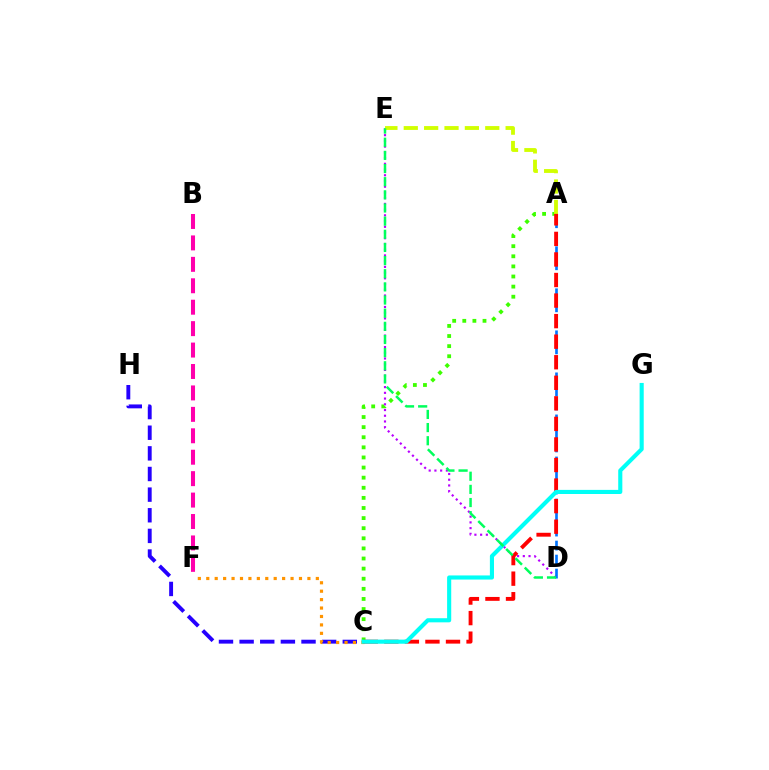{('C', 'H'): [{'color': '#2500ff', 'line_style': 'dashed', 'thickness': 2.8}], ('A', 'C'): [{'color': '#3dff00', 'line_style': 'dotted', 'thickness': 2.75}, {'color': '#ff0000', 'line_style': 'dashed', 'thickness': 2.79}], ('C', 'F'): [{'color': '#ff9400', 'line_style': 'dotted', 'thickness': 2.29}], ('D', 'E'): [{'color': '#b900ff', 'line_style': 'dotted', 'thickness': 1.56}, {'color': '#00ff5c', 'line_style': 'dashed', 'thickness': 1.79}], ('A', 'E'): [{'color': '#d1ff00', 'line_style': 'dashed', 'thickness': 2.77}], ('B', 'F'): [{'color': '#ff00ac', 'line_style': 'dashed', 'thickness': 2.91}], ('A', 'D'): [{'color': '#0074ff', 'line_style': 'dashed', 'thickness': 1.9}], ('C', 'G'): [{'color': '#00fff6', 'line_style': 'solid', 'thickness': 2.96}]}